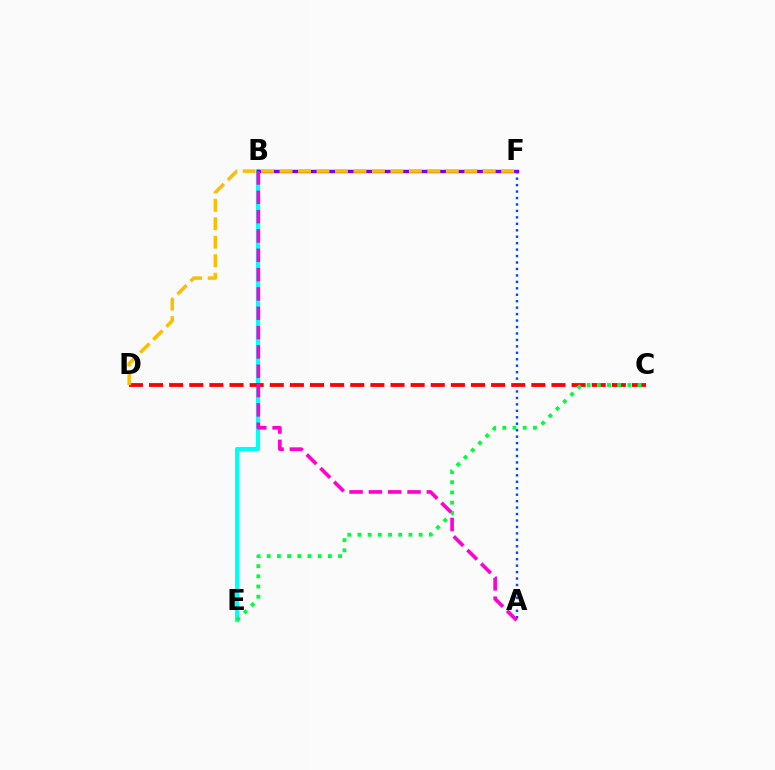{('B', 'F'): [{'color': '#84ff00', 'line_style': 'solid', 'thickness': 1.58}, {'color': '#7200ff', 'line_style': 'solid', 'thickness': 2.45}], ('A', 'F'): [{'color': '#004bff', 'line_style': 'dotted', 'thickness': 1.75}], ('B', 'E'): [{'color': '#00fff6', 'line_style': 'solid', 'thickness': 2.97}], ('C', 'D'): [{'color': '#ff0000', 'line_style': 'dashed', 'thickness': 2.73}], ('C', 'E'): [{'color': '#00ff39', 'line_style': 'dotted', 'thickness': 2.77}], ('D', 'F'): [{'color': '#ffbd00', 'line_style': 'dashed', 'thickness': 2.51}], ('A', 'B'): [{'color': '#ff00cf', 'line_style': 'dashed', 'thickness': 2.63}]}